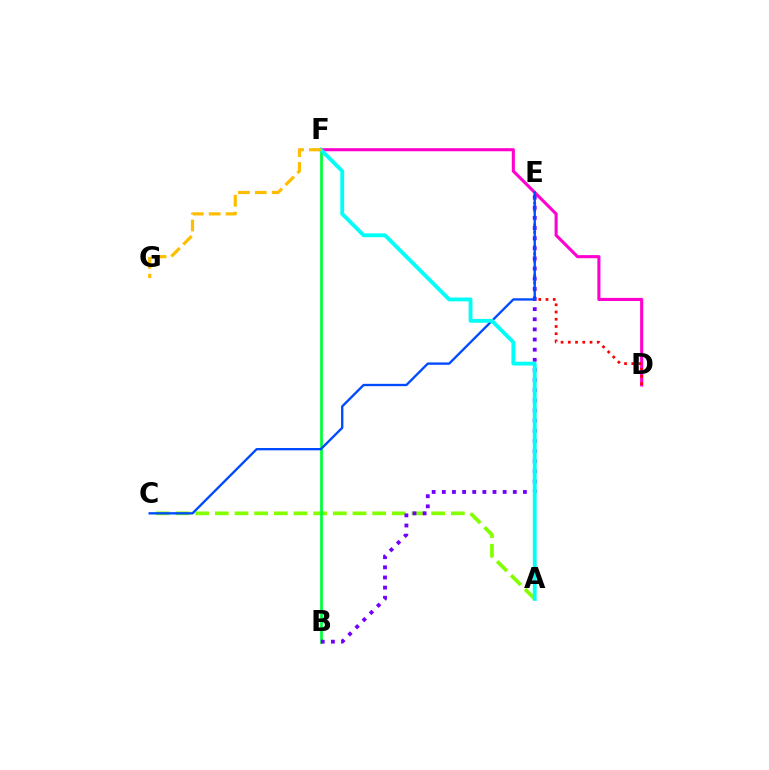{('A', 'C'): [{'color': '#84ff00', 'line_style': 'dashed', 'thickness': 2.67}], ('D', 'F'): [{'color': '#ff00cf', 'line_style': 'solid', 'thickness': 2.22}], ('D', 'E'): [{'color': '#ff0000', 'line_style': 'dotted', 'thickness': 1.96}], ('B', 'F'): [{'color': '#00ff39', 'line_style': 'solid', 'thickness': 1.96}], ('B', 'E'): [{'color': '#7200ff', 'line_style': 'dotted', 'thickness': 2.75}], ('C', 'E'): [{'color': '#004bff', 'line_style': 'solid', 'thickness': 1.69}], ('A', 'F'): [{'color': '#00fff6', 'line_style': 'solid', 'thickness': 2.77}], ('F', 'G'): [{'color': '#ffbd00', 'line_style': 'dashed', 'thickness': 2.29}]}